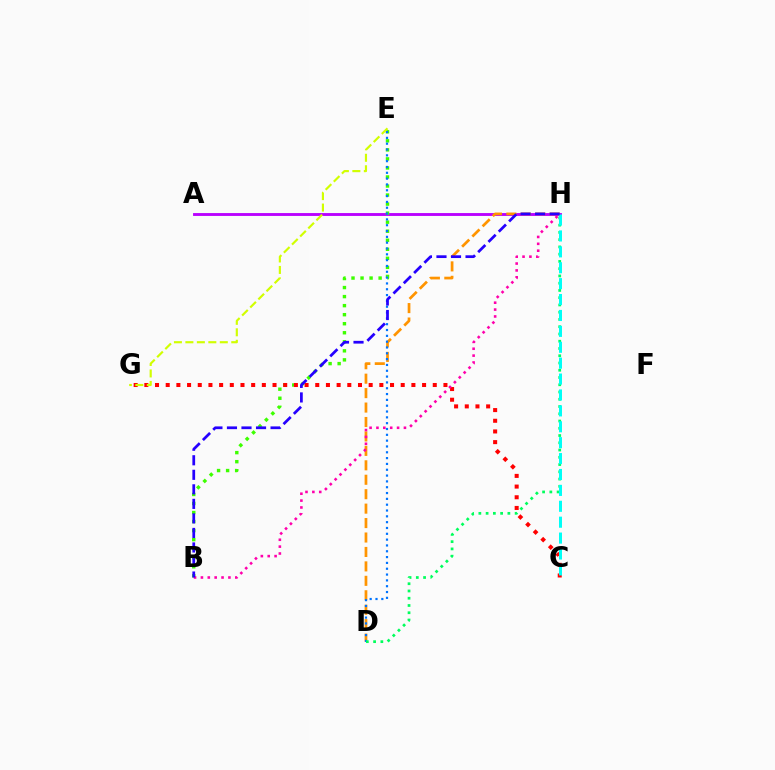{('A', 'H'): [{'color': '#b900ff', 'line_style': 'solid', 'thickness': 2.07}], ('B', 'E'): [{'color': '#3dff00', 'line_style': 'dotted', 'thickness': 2.46}], ('C', 'G'): [{'color': '#ff0000', 'line_style': 'dotted', 'thickness': 2.9}], ('D', 'H'): [{'color': '#ff9400', 'line_style': 'dashed', 'thickness': 1.96}, {'color': '#00ff5c', 'line_style': 'dotted', 'thickness': 1.97}], ('D', 'E'): [{'color': '#0074ff', 'line_style': 'dotted', 'thickness': 1.58}], ('B', 'H'): [{'color': '#ff00ac', 'line_style': 'dotted', 'thickness': 1.87}, {'color': '#2500ff', 'line_style': 'dashed', 'thickness': 1.97}], ('C', 'H'): [{'color': '#00fff6', 'line_style': 'dashed', 'thickness': 2.16}], ('E', 'G'): [{'color': '#d1ff00', 'line_style': 'dashed', 'thickness': 1.56}]}